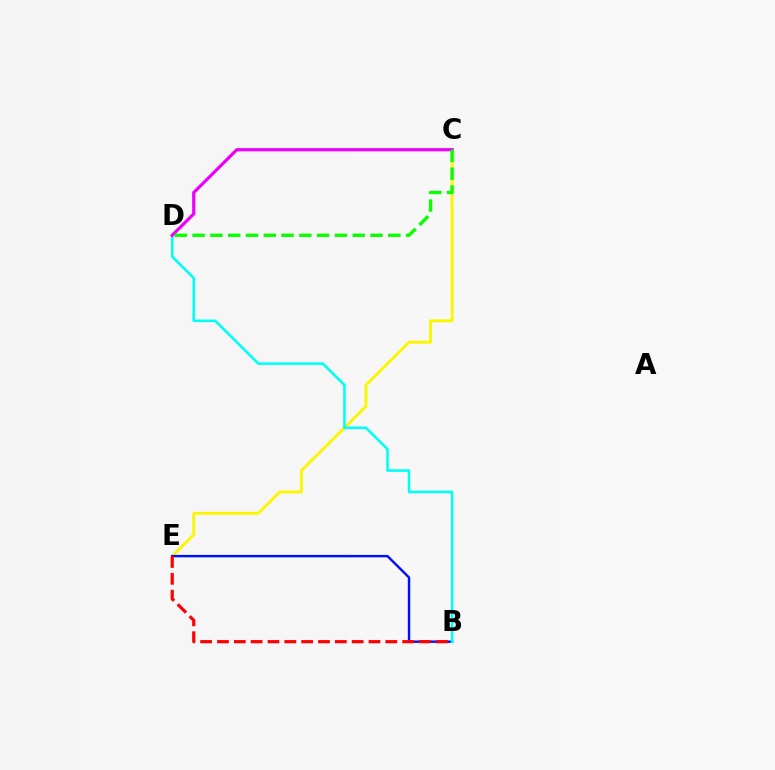{('C', 'E'): [{'color': '#fcf500', 'line_style': 'solid', 'thickness': 2.08}], ('B', 'E'): [{'color': '#0010ff', 'line_style': 'solid', 'thickness': 1.74}, {'color': '#ff0000', 'line_style': 'dashed', 'thickness': 2.29}], ('B', 'D'): [{'color': '#00fff6', 'line_style': 'solid', 'thickness': 1.86}], ('C', 'D'): [{'color': '#ee00ff', 'line_style': 'solid', 'thickness': 2.31}, {'color': '#08ff00', 'line_style': 'dashed', 'thickness': 2.42}]}